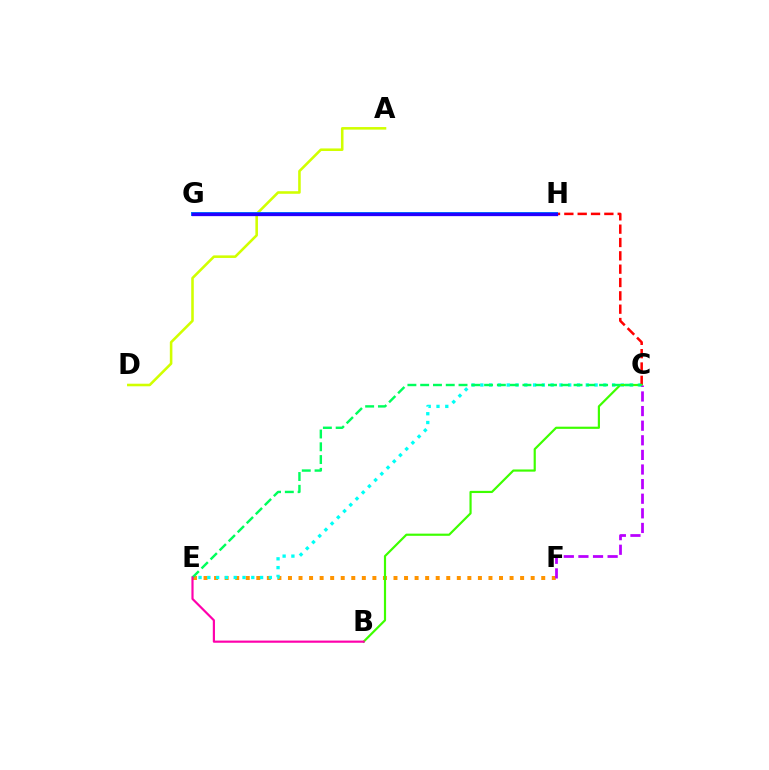{('E', 'F'): [{'color': '#ff9400', 'line_style': 'dotted', 'thickness': 2.87}], ('C', 'E'): [{'color': '#00fff6', 'line_style': 'dotted', 'thickness': 2.39}, {'color': '#00ff5c', 'line_style': 'dashed', 'thickness': 1.74}], ('C', 'H'): [{'color': '#ff0000', 'line_style': 'dashed', 'thickness': 1.81}], ('A', 'D'): [{'color': '#d1ff00', 'line_style': 'solid', 'thickness': 1.85}], ('B', 'C'): [{'color': '#3dff00', 'line_style': 'solid', 'thickness': 1.57}], ('C', 'F'): [{'color': '#b900ff', 'line_style': 'dashed', 'thickness': 1.98}], ('G', 'H'): [{'color': '#0074ff', 'line_style': 'solid', 'thickness': 2.85}, {'color': '#2500ff', 'line_style': 'solid', 'thickness': 2.36}], ('B', 'E'): [{'color': '#ff00ac', 'line_style': 'solid', 'thickness': 1.56}]}